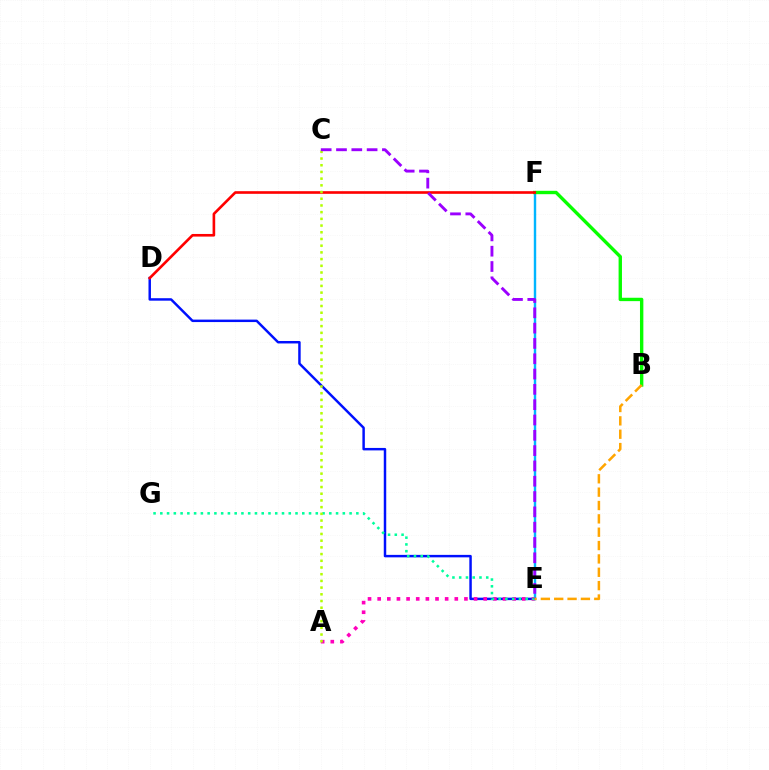{('E', 'F'): [{'color': '#00b5ff', 'line_style': 'solid', 'thickness': 1.74}], ('B', 'F'): [{'color': '#08ff00', 'line_style': 'solid', 'thickness': 2.43}], ('D', 'E'): [{'color': '#0010ff', 'line_style': 'solid', 'thickness': 1.78}], ('A', 'E'): [{'color': '#ff00bd', 'line_style': 'dotted', 'thickness': 2.62}], ('D', 'F'): [{'color': '#ff0000', 'line_style': 'solid', 'thickness': 1.89}], ('E', 'G'): [{'color': '#00ff9d', 'line_style': 'dotted', 'thickness': 1.84}], ('A', 'C'): [{'color': '#b3ff00', 'line_style': 'dotted', 'thickness': 1.82}], ('C', 'E'): [{'color': '#9b00ff', 'line_style': 'dashed', 'thickness': 2.08}], ('B', 'E'): [{'color': '#ffa500', 'line_style': 'dashed', 'thickness': 1.81}]}